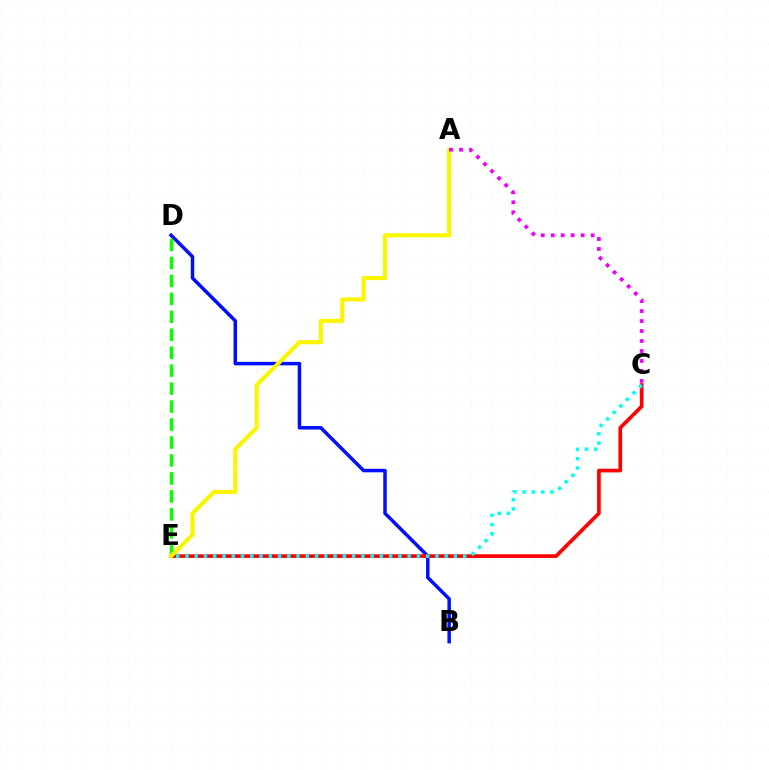{('B', 'D'): [{'color': '#0010ff', 'line_style': 'solid', 'thickness': 2.52}], ('C', 'E'): [{'color': '#ff0000', 'line_style': 'solid', 'thickness': 2.65}, {'color': '#00fff6', 'line_style': 'dotted', 'thickness': 2.52}], ('D', 'E'): [{'color': '#08ff00', 'line_style': 'dashed', 'thickness': 2.44}], ('A', 'E'): [{'color': '#fcf500', 'line_style': 'solid', 'thickness': 2.95}], ('A', 'C'): [{'color': '#ee00ff', 'line_style': 'dotted', 'thickness': 2.71}]}